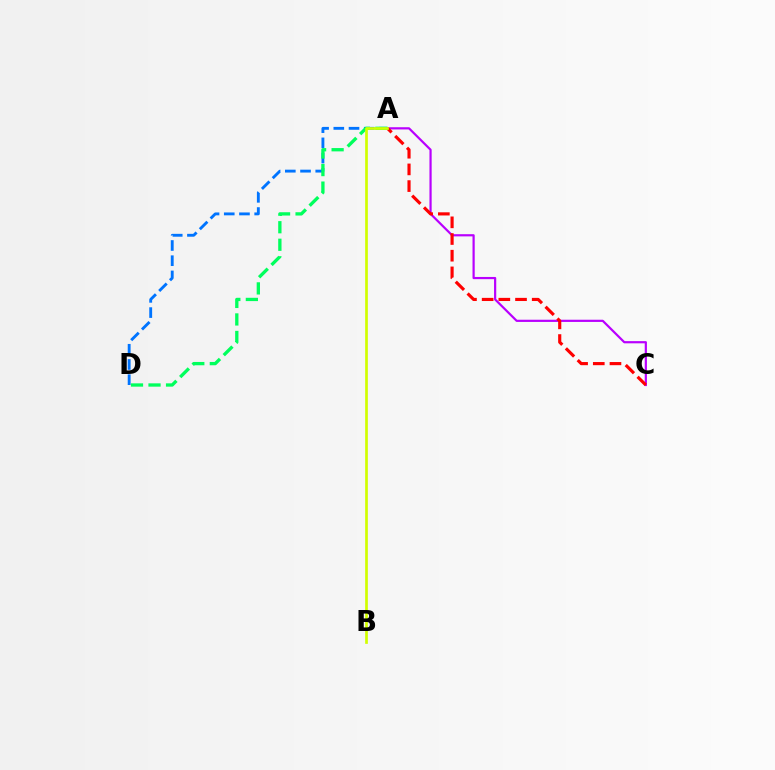{('A', 'C'): [{'color': '#b900ff', 'line_style': 'solid', 'thickness': 1.58}, {'color': '#ff0000', 'line_style': 'dashed', 'thickness': 2.27}], ('A', 'D'): [{'color': '#0074ff', 'line_style': 'dashed', 'thickness': 2.07}, {'color': '#00ff5c', 'line_style': 'dashed', 'thickness': 2.38}], ('A', 'B'): [{'color': '#d1ff00', 'line_style': 'solid', 'thickness': 1.93}]}